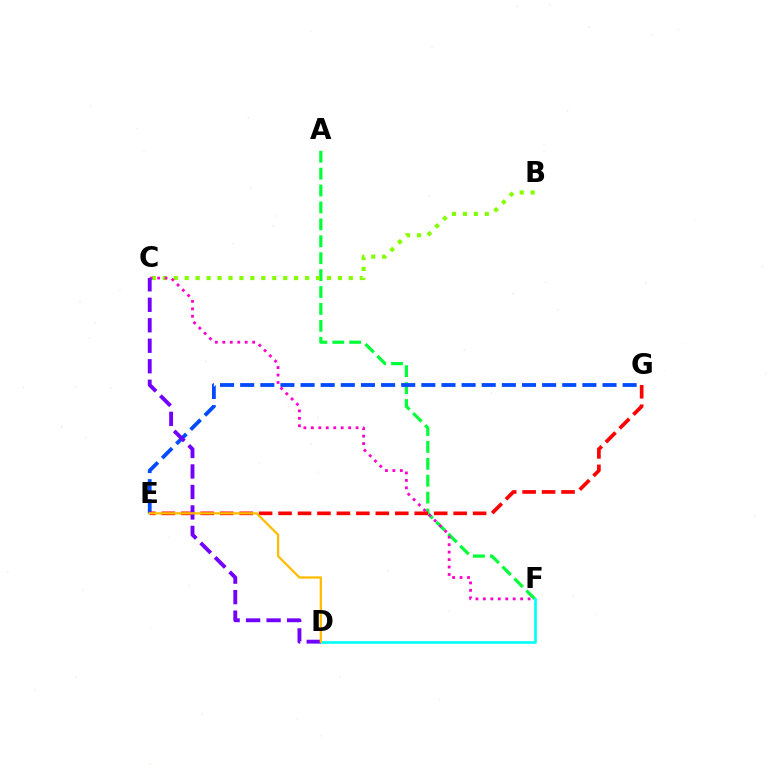{('A', 'F'): [{'color': '#00ff39', 'line_style': 'dashed', 'thickness': 2.3}], ('E', 'G'): [{'color': '#004bff', 'line_style': 'dashed', 'thickness': 2.73}, {'color': '#ff0000', 'line_style': 'dashed', 'thickness': 2.64}], ('B', 'C'): [{'color': '#84ff00', 'line_style': 'dotted', 'thickness': 2.97}], ('C', 'F'): [{'color': '#ff00cf', 'line_style': 'dotted', 'thickness': 2.02}], ('D', 'F'): [{'color': '#00fff6', 'line_style': 'solid', 'thickness': 1.9}], ('C', 'D'): [{'color': '#7200ff', 'line_style': 'dashed', 'thickness': 2.78}], ('D', 'E'): [{'color': '#ffbd00', 'line_style': 'solid', 'thickness': 1.64}]}